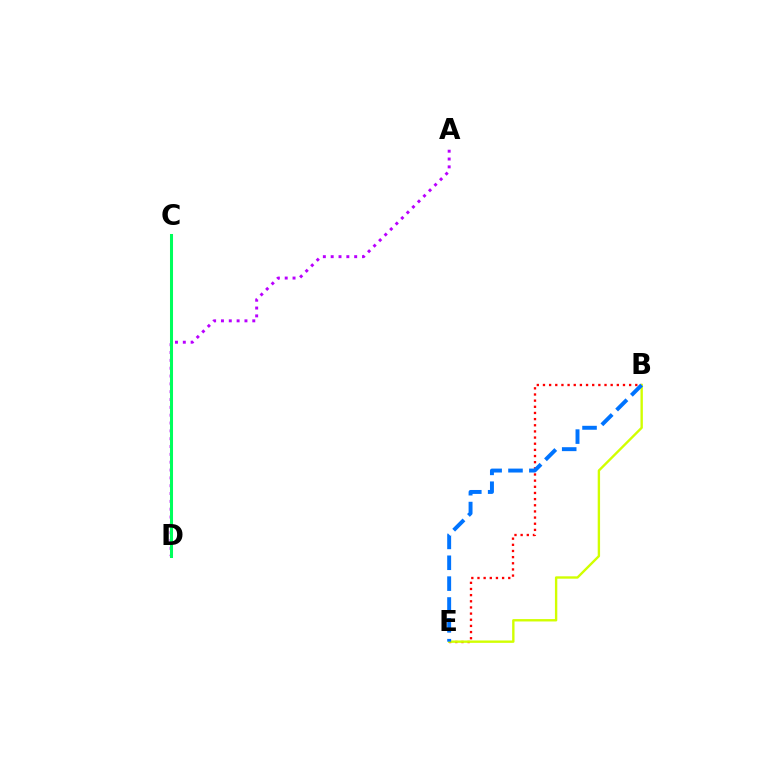{('A', 'D'): [{'color': '#b900ff', 'line_style': 'dotted', 'thickness': 2.13}], ('C', 'D'): [{'color': '#00ff5c', 'line_style': 'solid', 'thickness': 2.19}], ('B', 'E'): [{'color': '#ff0000', 'line_style': 'dotted', 'thickness': 1.67}, {'color': '#d1ff00', 'line_style': 'solid', 'thickness': 1.71}, {'color': '#0074ff', 'line_style': 'dashed', 'thickness': 2.83}]}